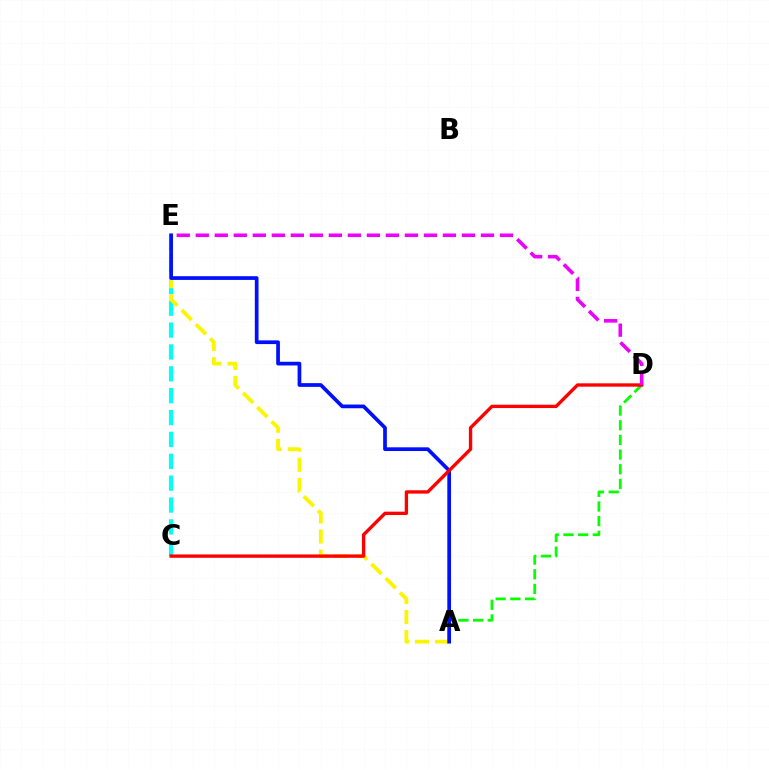{('A', 'D'): [{'color': '#08ff00', 'line_style': 'dashed', 'thickness': 1.99}], ('C', 'E'): [{'color': '#00fff6', 'line_style': 'dashed', 'thickness': 2.97}], ('A', 'E'): [{'color': '#fcf500', 'line_style': 'dashed', 'thickness': 2.74}, {'color': '#0010ff', 'line_style': 'solid', 'thickness': 2.67}], ('C', 'D'): [{'color': '#ff0000', 'line_style': 'solid', 'thickness': 2.41}], ('D', 'E'): [{'color': '#ee00ff', 'line_style': 'dashed', 'thickness': 2.58}]}